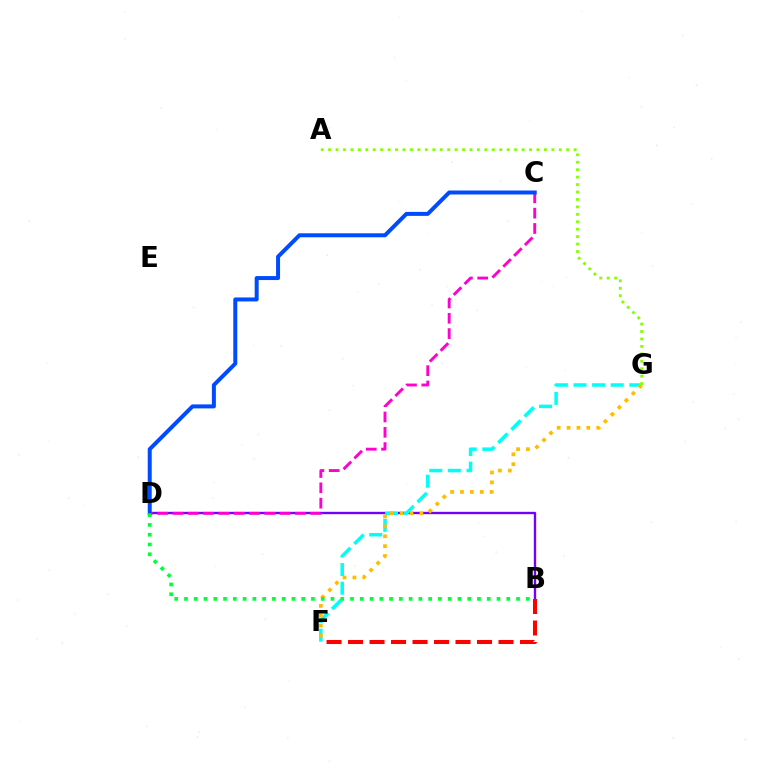{('B', 'D'): [{'color': '#7200ff', 'line_style': 'solid', 'thickness': 1.7}, {'color': '#00ff39', 'line_style': 'dotted', 'thickness': 2.65}], ('F', 'G'): [{'color': '#00fff6', 'line_style': 'dashed', 'thickness': 2.53}, {'color': '#ffbd00', 'line_style': 'dotted', 'thickness': 2.69}], ('B', 'F'): [{'color': '#ff0000', 'line_style': 'dashed', 'thickness': 2.92}], ('C', 'D'): [{'color': '#ff00cf', 'line_style': 'dashed', 'thickness': 2.08}, {'color': '#004bff', 'line_style': 'solid', 'thickness': 2.87}], ('A', 'G'): [{'color': '#84ff00', 'line_style': 'dotted', 'thickness': 2.02}]}